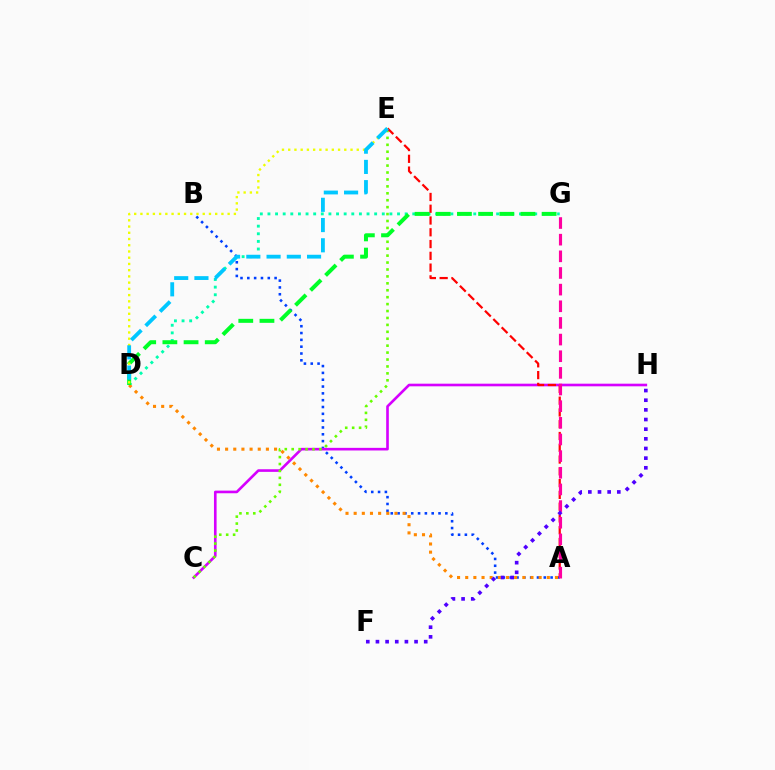{('A', 'B'): [{'color': '#003fff', 'line_style': 'dotted', 'thickness': 1.85}], ('D', 'G'): [{'color': '#00ffaf', 'line_style': 'dotted', 'thickness': 2.07}, {'color': '#00ff27', 'line_style': 'dashed', 'thickness': 2.88}], ('C', 'H'): [{'color': '#d600ff', 'line_style': 'solid', 'thickness': 1.89}], ('C', 'E'): [{'color': '#66ff00', 'line_style': 'dotted', 'thickness': 1.88}], ('A', 'D'): [{'color': '#ff8800', 'line_style': 'dotted', 'thickness': 2.22}], ('A', 'E'): [{'color': '#ff0000', 'line_style': 'dashed', 'thickness': 1.6}], ('D', 'E'): [{'color': '#eeff00', 'line_style': 'dotted', 'thickness': 1.69}, {'color': '#00c7ff', 'line_style': 'dashed', 'thickness': 2.75}], ('A', 'G'): [{'color': '#ff00a0', 'line_style': 'dashed', 'thickness': 2.26}], ('F', 'H'): [{'color': '#4f00ff', 'line_style': 'dotted', 'thickness': 2.62}]}